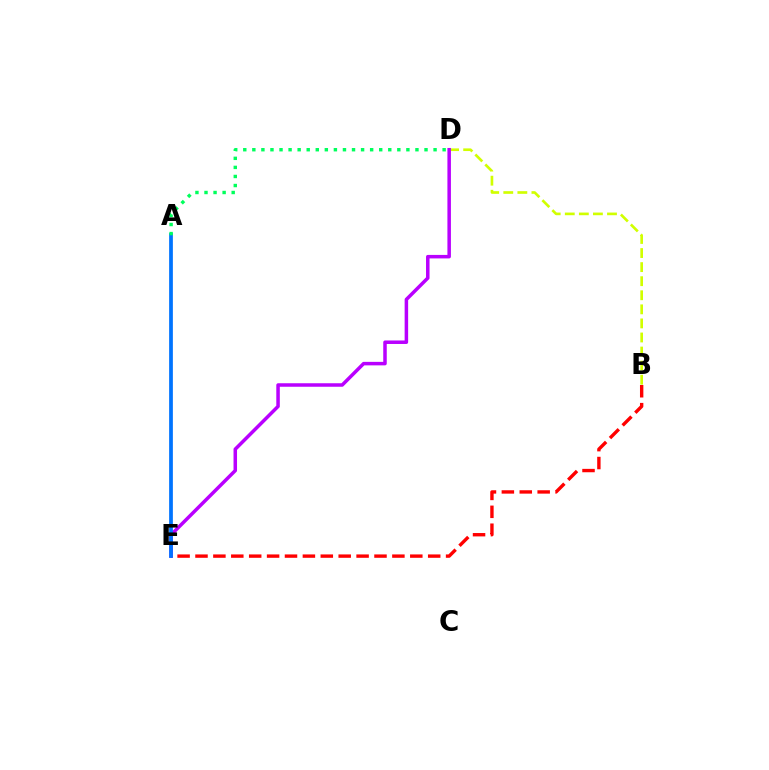{('B', 'D'): [{'color': '#d1ff00', 'line_style': 'dashed', 'thickness': 1.91}], ('D', 'E'): [{'color': '#b900ff', 'line_style': 'solid', 'thickness': 2.52}], ('B', 'E'): [{'color': '#ff0000', 'line_style': 'dashed', 'thickness': 2.43}], ('A', 'E'): [{'color': '#0074ff', 'line_style': 'solid', 'thickness': 2.7}], ('A', 'D'): [{'color': '#00ff5c', 'line_style': 'dotted', 'thickness': 2.46}]}